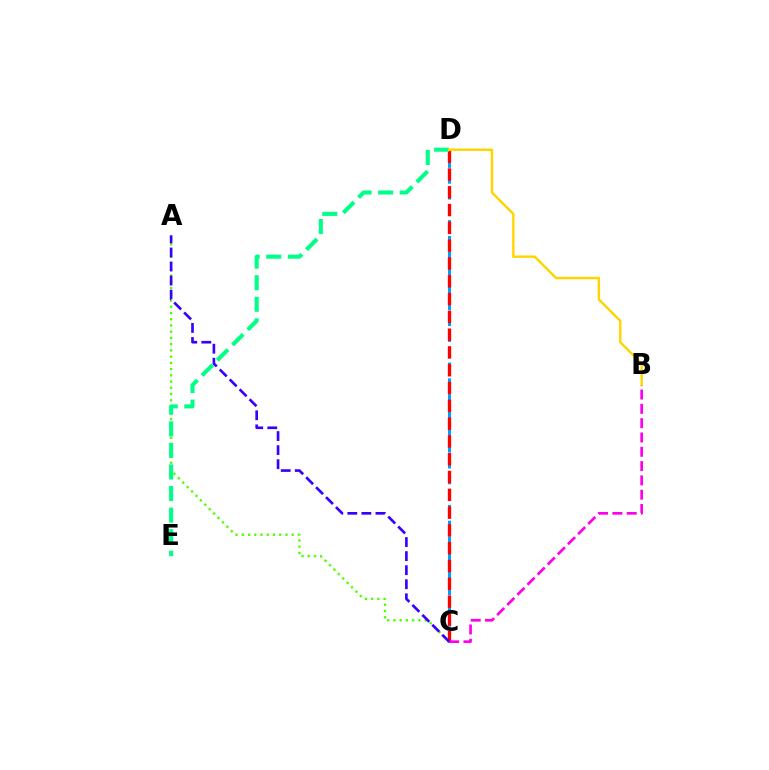{('C', 'D'): [{'color': '#009eff', 'line_style': 'dashed', 'thickness': 2.15}, {'color': '#ff0000', 'line_style': 'dashed', 'thickness': 2.42}], ('A', 'C'): [{'color': '#4fff00', 'line_style': 'dotted', 'thickness': 1.7}, {'color': '#3700ff', 'line_style': 'dashed', 'thickness': 1.91}], ('D', 'E'): [{'color': '#00ff86', 'line_style': 'dashed', 'thickness': 2.93}], ('B', 'D'): [{'color': '#ffd500', 'line_style': 'solid', 'thickness': 1.74}], ('B', 'C'): [{'color': '#ff00ed', 'line_style': 'dashed', 'thickness': 1.94}]}